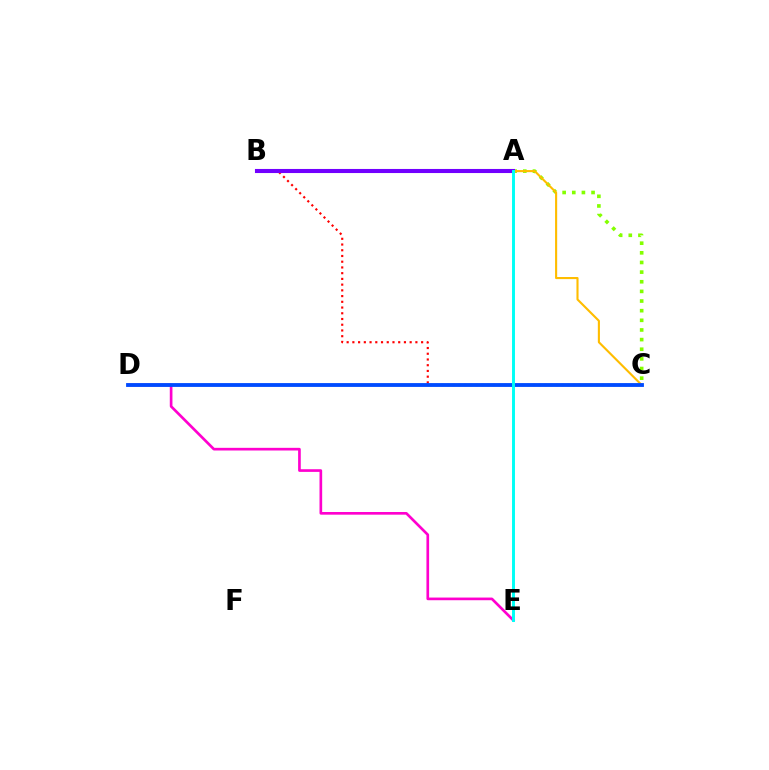{('A', 'B'): [{'color': '#00ff39', 'line_style': 'dotted', 'thickness': 2.89}, {'color': '#7200ff', 'line_style': 'solid', 'thickness': 2.93}], ('B', 'C'): [{'color': '#ff0000', 'line_style': 'dotted', 'thickness': 1.56}], ('A', 'C'): [{'color': '#84ff00', 'line_style': 'dotted', 'thickness': 2.62}, {'color': '#ffbd00', 'line_style': 'solid', 'thickness': 1.52}], ('D', 'E'): [{'color': '#ff00cf', 'line_style': 'solid', 'thickness': 1.92}], ('C', 'D'): [{'color': '#004bff', 'line_style': 'solid', 'thickness': 2.76}], ('A', 'E'): [{'color': '#00fff6', 'line_style': 'solid', 'thickness': 2.11}]}